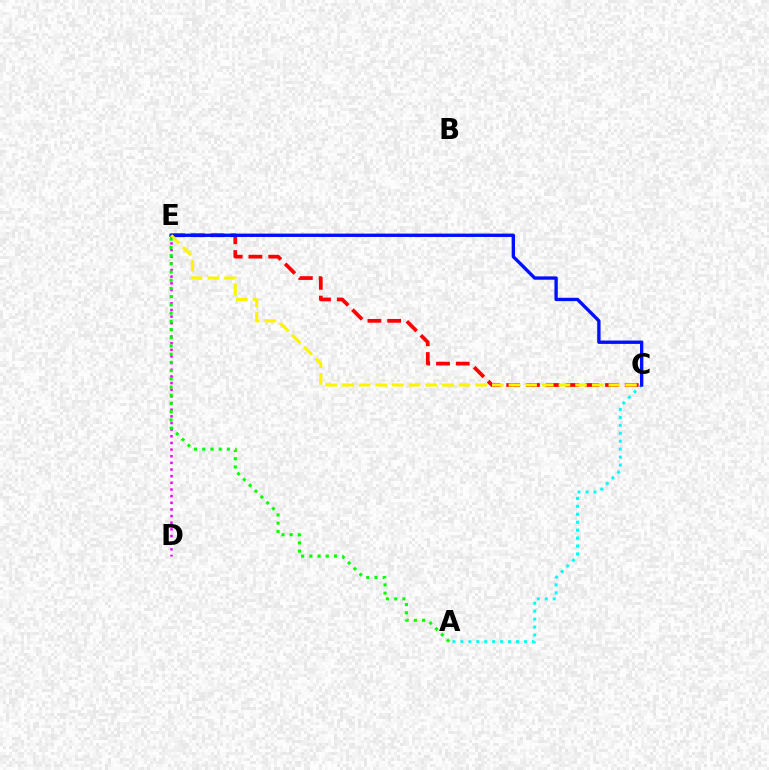{('D', 'E'): [{'color': '#ee00ff', 'line_style': 'dotted', 'thickness': 1.81}], ('C', 'E'): [{'color': '#ff0000', 'line_style': 'dashed', 'thickness': 2.68}, {'color': '#0010ff', 'line_style': 'solid', 'thickness': 2.41}, {'color': '#fcf500', 'line_style': 'dashed', 'thickness': 2.26}], ('A', 'C'): [{'color': '#00fff6', 'line_style': 'dotted', 'thickness': 2.16}], ('A', 'E'): [{'color': '#08ff00', 'line_style': 'dotted', 'thickness': 2.23}]}